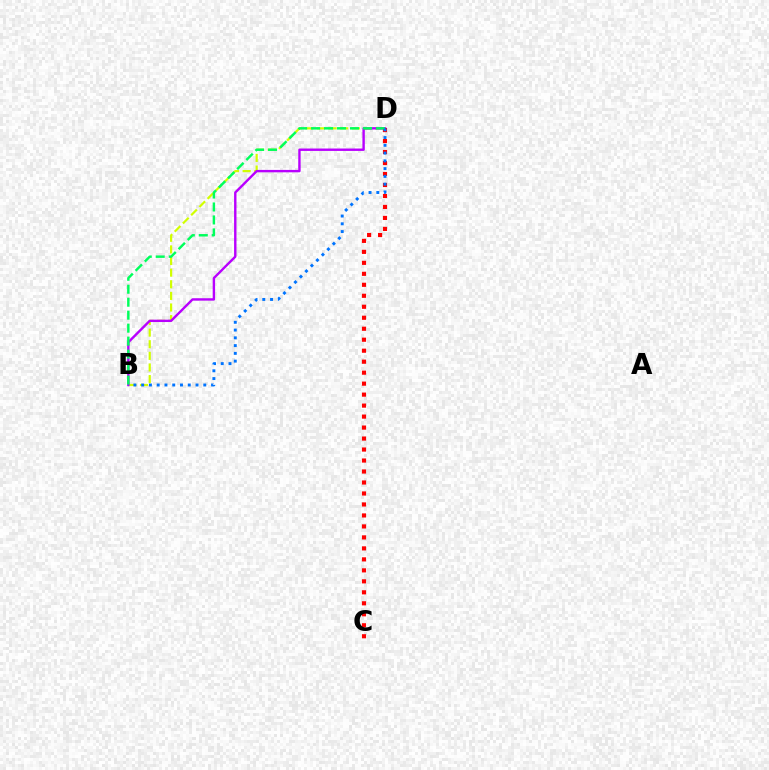{('B', 'D'): [{'color': '#d1ff00', 'line_style': 'dashed', 'thickness': 1.58}, {'color': '#b900ff', 'line_style': 'solid', 'thickness': 1.73}, {'color': '#00ff5c', 'line_style': 'dashed', 'thickness': 1.76}, {'color': '#0074ff', 'line_style': 'dotted', 'thickness': 2.11}], ('C', 'D'): [{'color': '#ff0000', 'line_style': 'dotted', 'thickness': 2.98}]}